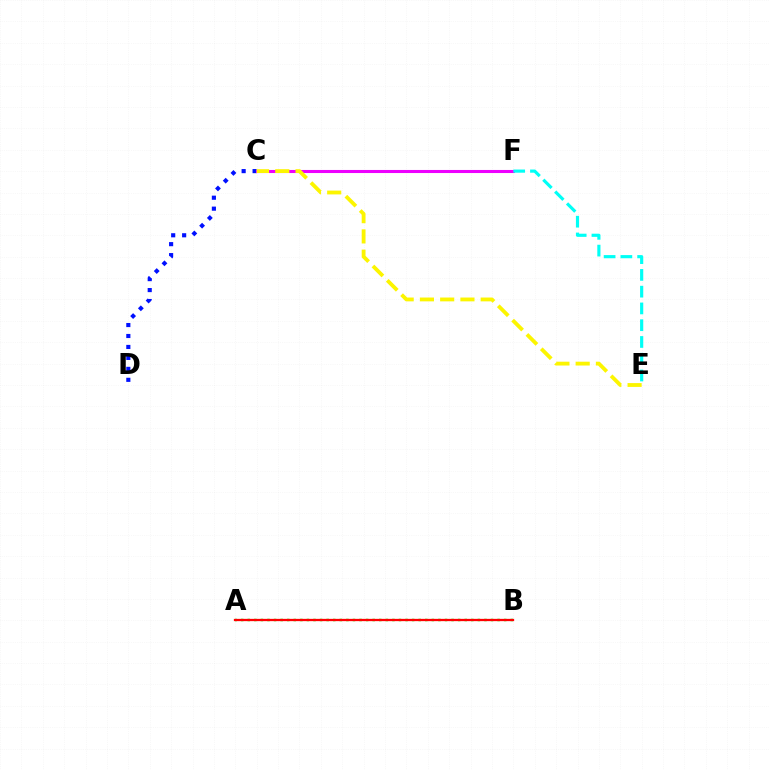{('A', 'B'): [{'color': '#08ff00', 'line_style': 'dotted', 'thickness': 1.79}, {'color': '#ff0000', 'line_style': 'solid', 'thickness': 1.64}], ('C', 'D'): [{'color': '#0010ff', 'line_style': 'dotted', 'thickness': 2.98}], ('C', 'F'): [{'color': '#ee00ff', 'line_style': 'solid', 'thickness': 2.21}], ('E', 'F'): [{'color': '#00fff6', 'line_style': 'dashed', 'thickness': 2.28}], ('C', 'E'): [{'color': '#fcf500', 'line_style': 'dashed', 'thickness': 2.75}]}